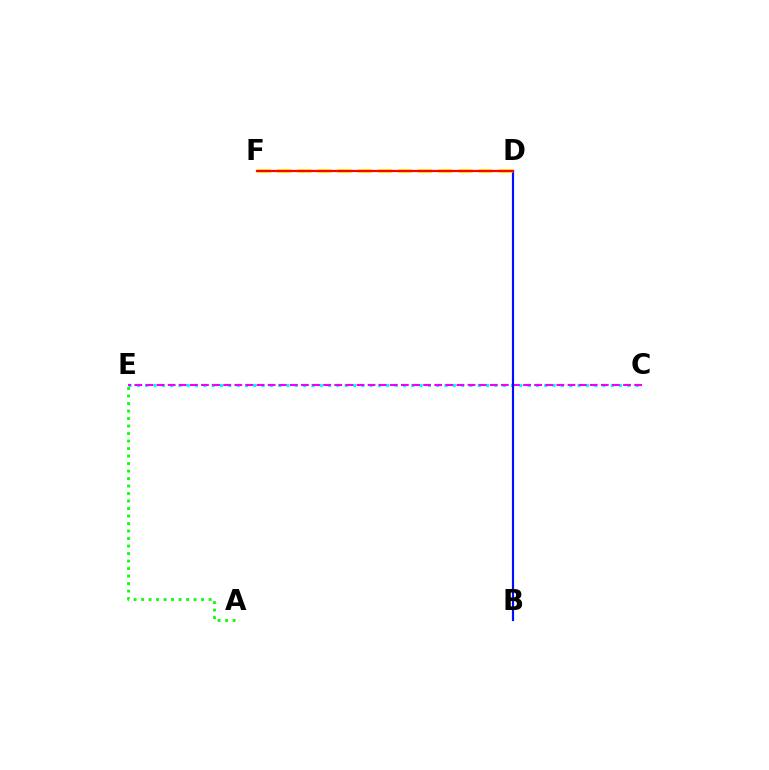{('C', 'E'): [{'color': '#00fff6', 'line_style': 'dotted', 'thickness': 2.26}, {'color': '#ee00ff', 'line_style': 'dashed', 'thickness': 1.51}], ('B', 'D'): [{'color': '#0010ff', 'line_style': 'solid', 'thickness': 1.56}], ('D', 'F'): [{'color': '#fcf500', 'line_style': 'dashed', 'thickness': 2.74}, {'color': '#ff0000', 'line_style': 'solid', 'thickness': 1.59}], ('A', 'E'): [{'color': '#08ff00', 'line_style': 'dotted', 'thickness': 2.04}]}